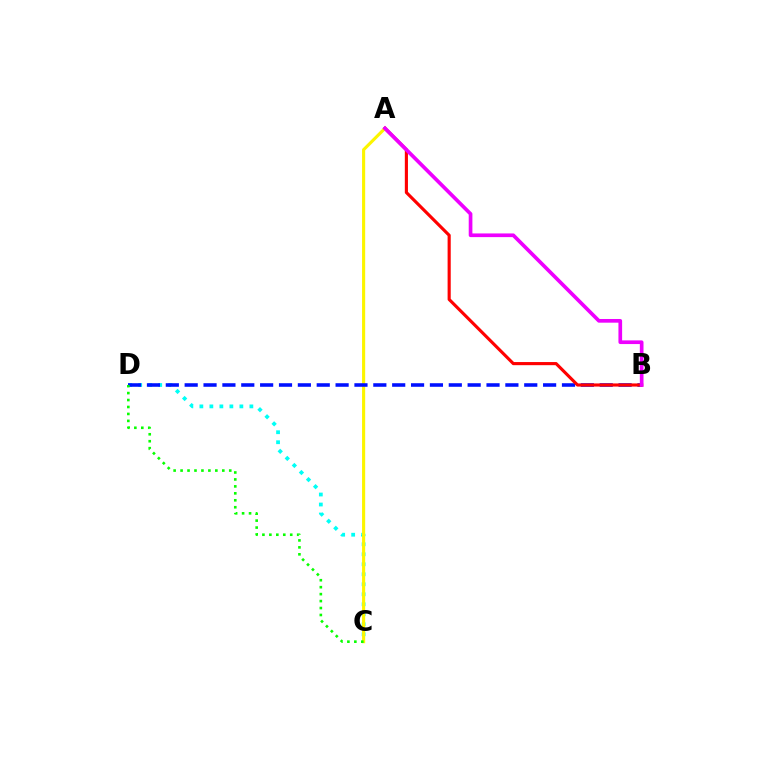{('C', 'D'): [{'color': '#00fff6', 'line_style': 'dotted', 'thickness': 2.72}, {'color': '#08ff00', 'line_style': 'dotted', 'thickness': 1.89}], ('A', 'C'): [{'color': '#fcf500', 'line_style': 'solid', 'thickness': 2.25}], ('B', 'D'): [{'color': '#0010ff', 'line_style': 'dashed', 'thickness': 2.56}], ('A', 'B'): [{'color': '#ff0000', 'line_style': 'solid', 'thickness': 2.25}, {'color': '#ee00ff', 'line_style': 'solid', 'thickness': 2.65}]}